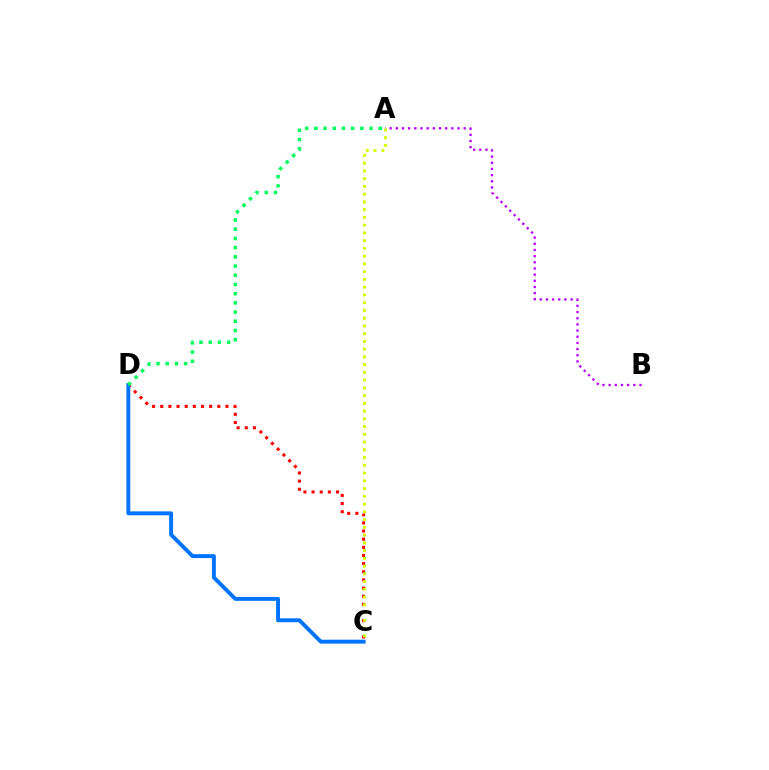{('A', 'B'): [{'color': '#b900ff', 'line_style': 'dotted', 'thickness': 1.68}], ('C', 'D'): [{'color': '#ff0000', 'line_style': 'dotted', 'thickness': 2.21}, {'color': '#0074ff', 'line_style': 'solid', 'thickness': 2.82}], ('A', 'C'): [{'color': '#d1ff00', 'line_style': 'dotted', 'thickness': 2.11}], ('A', 'D'): [{'color': '#00ff5c', 'line_style': 'dotted', 'thickness': 2.5}]}